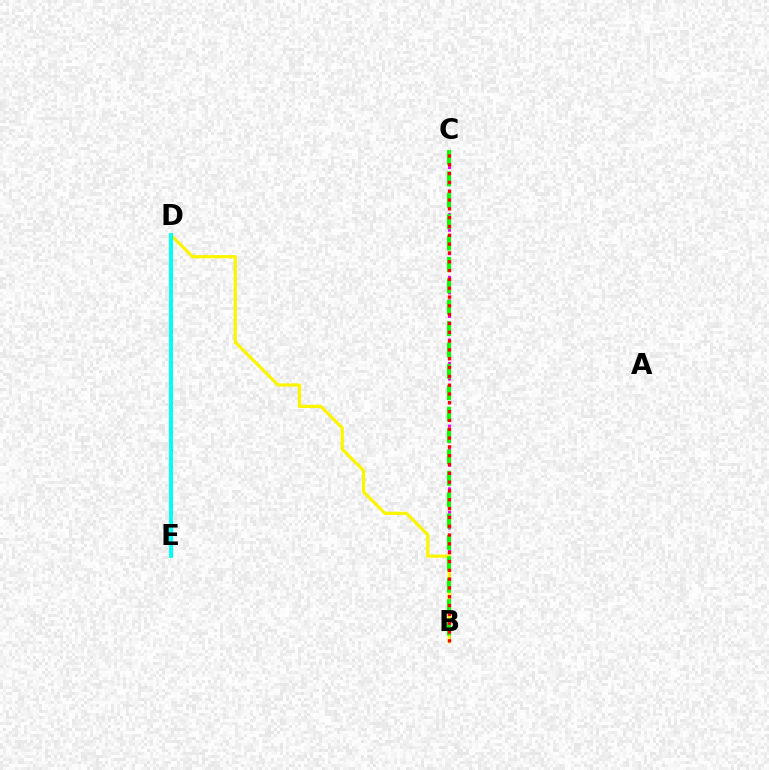{('B', 'C'): [{'color': '#ee00ff', 'line_style': 'dotted', 'thickness': 2.13}, {'color': '#08ff00', 'line_style': 'dashed', 'thickness': 2.91}, {'color': '#ff0000', 'line_style': 'dotted', 'thickness': 2.4}], ('B', 'D'): [{'color': '#fcf500', 'line_style': 'solid', 'thickness': 2.3}], ('D', 'E'): [{'color': '#0010ff', 'line_style': 'dotted', 'thickness': 2.15}, {'color': '#00fff6', 'line_style': 'solid', 'thickness': 2.82}]}